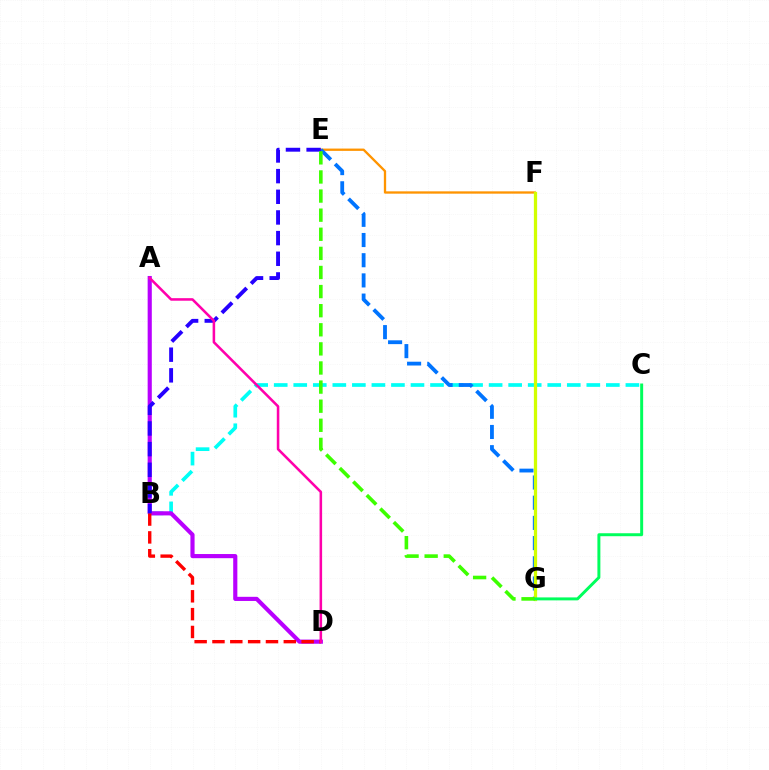{('E', 'F'): [{'color': '#ff9400', 'line_style': 'solid', 'thickness': 1.67}], ('B', 'C'): [{'color': '#00fff6', 'line_style': 'dashed', 'thickness': 2.65}], ('A', 'D'): [{'color': '#b900ff', 'line_style': 'solid', 'thickness': 2.99}, {'color': '#ff00ac', 'line_style': 'solid', 'thickness': 1.84}], ('B', 'D'): [{'color': '#ff0000', 'line_style': 'dashed', 'thickness': 2.42}], ('E', 'G'): [{'color': '#0074ff', 'line_style': 'dashed', 'thickness': 2.74}, {'color': '#3dff00', 'line_style': 'dashed', 'thickness': 2.6}], ('F', 'G'): [{'color': '#d1ff00', 'line_style': 'solid', 'thickness': 2.35}], ('C', 'G'): [{'color': '#00ff5c', 'line_style': 'solid', 'thickness': 2.14}], ('B', 'E'): [{'color': '#2500ff', 'line_style': 'dashed', 'thickness': 2.81}]}